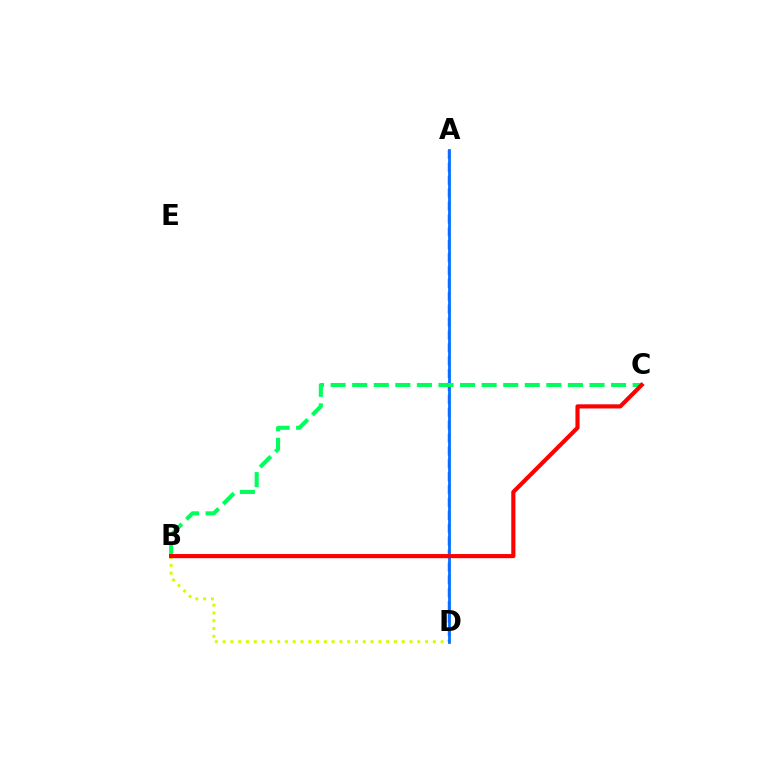{('B', 'D'): [{'color': '#d1ff00', 'line_style': 'dotted', 'thickness': 2.12}], ('A', 'D'): [{'color': '#b900ff', 'line_style': 'dashed', 'thickness': 1.75}, {'color': '#0074ff', 'line_style': 'solid', 'thickness': 2.01}], ('B', 'C'): [{'color': '#00ff5c', 'line_style': 'dashed', 'thickness': 2.93}, {'color': '#ff0000', 'line_style': 'solid', 'thickness': 2.98}]}